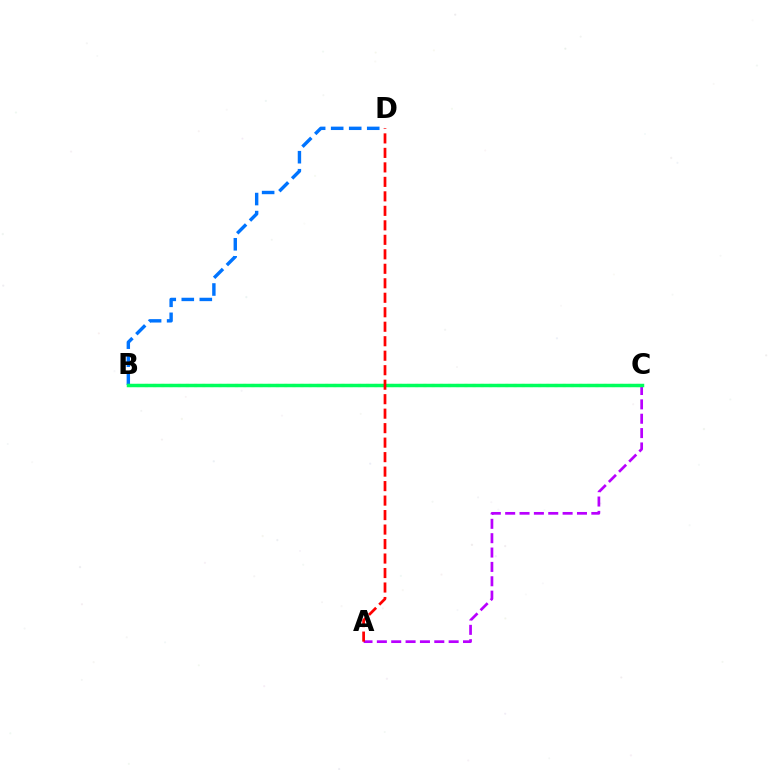{('B', 'D'): [{'color': '#0074ff', 'line_style': 'dashed', 'thickness': 2.45}], ('B', 'C'): [{'color': '#d1ff00', 'line_style': 'dotted', 'thickness': 2.23}, {'color': '#00ff5c', 'line_style': 'solid', 'thickness': 2.5}], ('A', 'C'): [{'color': '#b900ff', 'line_style': 'dashed', 'thickness': 1.95}], ('A', 'D'): [{'color': '#ff0000', 'line_style': 'dashed', 'thickness': 1.97}]}